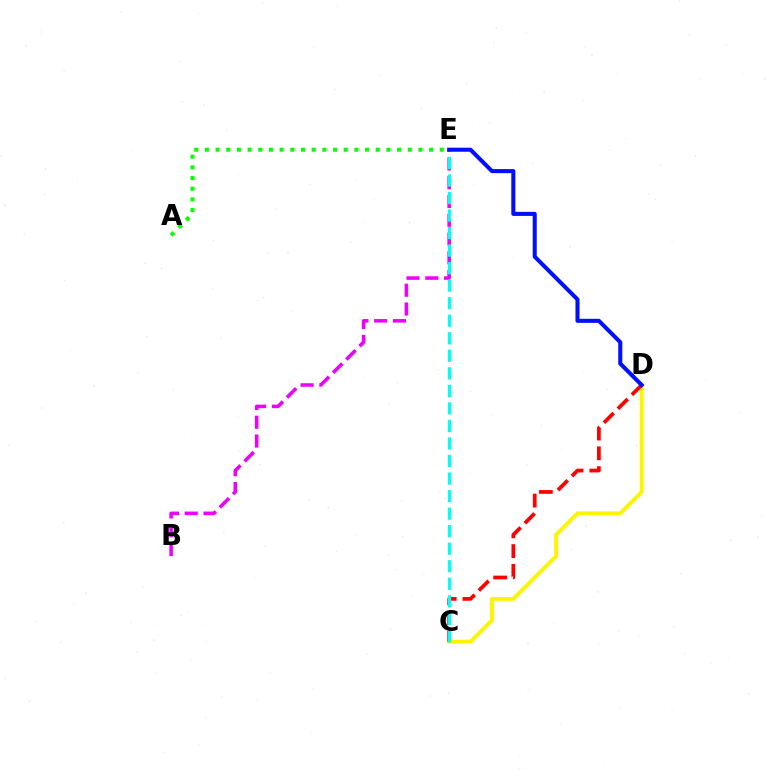{('C', 'D'): [{'color': '#fcf500', 'line_style': 'solid', 'thickness': 2.82}, {'color': '#ff0000', 'line_style': 'dashed', 'thickness': 2.69}], ('B', 'E'): [{'color': '#ee00ff', 'line_style': 'dashed', 'thickness': 2.55}], ('C', 'E'): [{'color': '#00fff6', 'line_style': 'dashed', 'thickness': 2.38}], ('D', 'E'): [{'color': '#0010ff', 'line_style': 'solid', 'thickness': 2.92}], ('A', 'E'): [{'color': '#08ff00', 'line_style': 'dotted', 'thickness': 2.9}]}